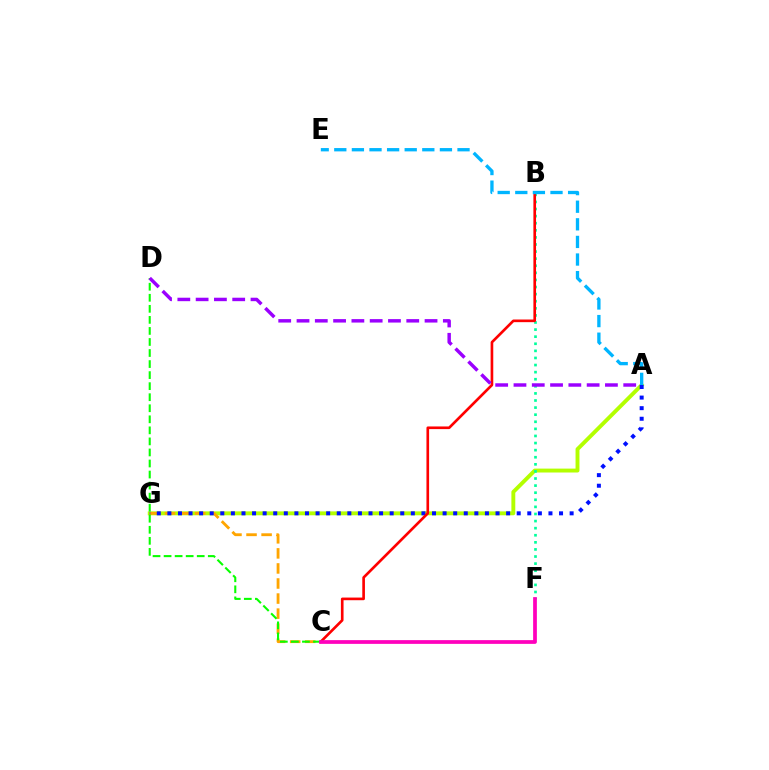{('A', 'G'): [{'color': '#b3ff00', 'line_style': 'solid', 'thickness': 2.81}, {'color': '#0010ff', 'line_style': 'dotted', 'thickness': 2.88}], ('B', 'F'): [{'color': '#00ff9d', 'line_style': 'dotted', 'thickness': 1.93}], ('C', 'G'): [{'color': '#ffa500', 'line_style': 'dashed', 'thickness': 2.05}], ('B', 'C'): [{'color': '#ff0000', 'line_style': 'solid', 'thickness': 1.91}], ('C', 'D'): [{'color': '#08ff00', 'line_style': 'dashed', 'thickness': 1.5}], ('A', 'E'): [{'color': '#00b5ff', 'line_style': 'dashed', 'thickness': 2.39}], ('A', 'D'): [{'color': '#9b00ff', 'line_style': 'dashed', 'thickness': 2.48}], ('C', 'F'): [{'color': '#ff00bd', 'line_style': 'solid', 'thickness': 2.69}]}